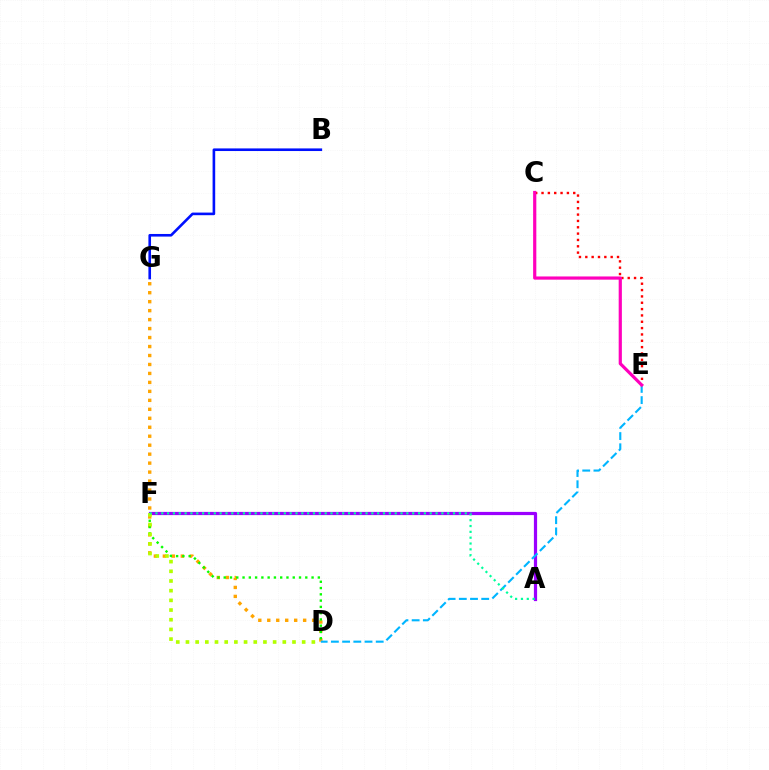{('D', 'G'): [{'color': '#ffa500', 'line_style': 'dotted', 'thickness': 2.44}], ('C', 'E'): [{'color': '#ff0000', 'line_style': 'dotted', 'thickness': 1.72}, {'color': '#ff00bd', 'line_style': 'solid', 'thickness': 2.3}], ('A', 'F'): [{'color': '#9b00ff', 'line_style': 'solid', 'thickness': 2.31}, {'color': '#00ff9d', 'line_style': 'dotted', 'thickness': 1.59}], ('D', 'E'): [{'color': '#00b5ff', 'line_style': 'dashed', 'thickness': 1.52}], ('D', 'F'): [{'color': '#08ff00', 'line_style': 'dotted', 'thickness': 1.7}, {'color': '#b3ff00', 'line_style': 'dotted', 'thickness': 2.63}], ('B', 'G'): [{'color': '#0010ff', 'line_style': 'solid', 'thickness': 1.88}]}